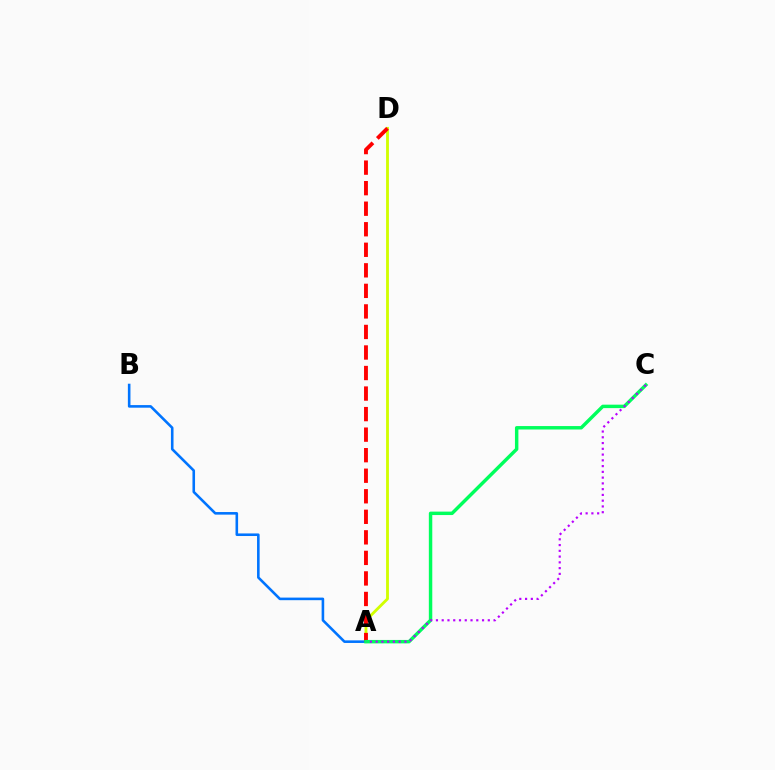{('A', 'D'): [{'color': '#d1ff00', 'line_style': 'solid', 'thickness': 2.04}, {'color': '#ff0000', 'line_style': 'dashed', 'thickness': 2.79}], ('A', 'B'): [{'color': '#0074ff', 'line_style': 'solid', 'thickness': 1.86}], ('A', 'C'): [{'color': '#00ff5c', 'line_style': 'solid', 'thickness': 2.48}, {'color': '#b900ff', 'line_style': 'dotted', 'thickness': 1.57}]}